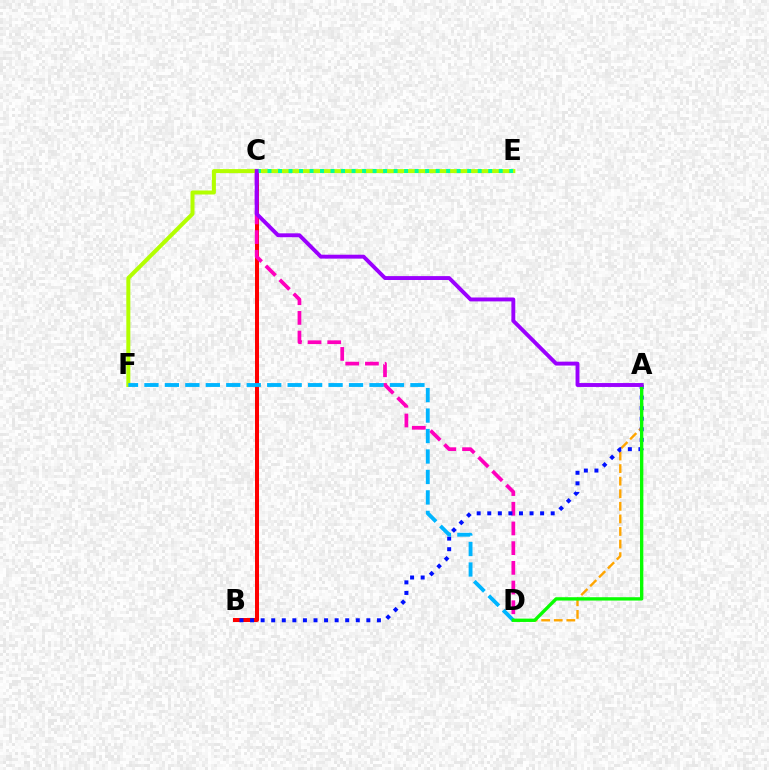{('B', 'C'): [{'color': '#ff0000', 'line_style': 'solid', 'thickness': 2.88}], ('C', 'D'): [{'color': '#ff00bd', 'line_style': 'dashed', 'thickness': 2.68}], ('A', 'D'): [{'color': '#ffa500', 'line_style': 'dashed', 'thickness': 1.71}, {'color': '#08ff00', 'line_style': 'solid', 'thickness': 2.4}], ('A', 'B'): [{'color': '#0010ff', 'line_style': 'dotted', 'thickness': 2.87}], ('E', 'F'): [{'color': '#b3ff00', 'line_style': 'solid', 'thickness': 2.89}], ('D', 'F'): [{'color': '#00b5ff', 'line_style': 'dashed', 'thickness': 2.78}], ('C', 'E'): [{'color': '#00ff9d', 'line_style': 'dotted', 'thickness': 2.86}], ('A', 'C'): [{'color': '#9b00ff', 'line_style': 'solid', 'thickness': 2.81}]}